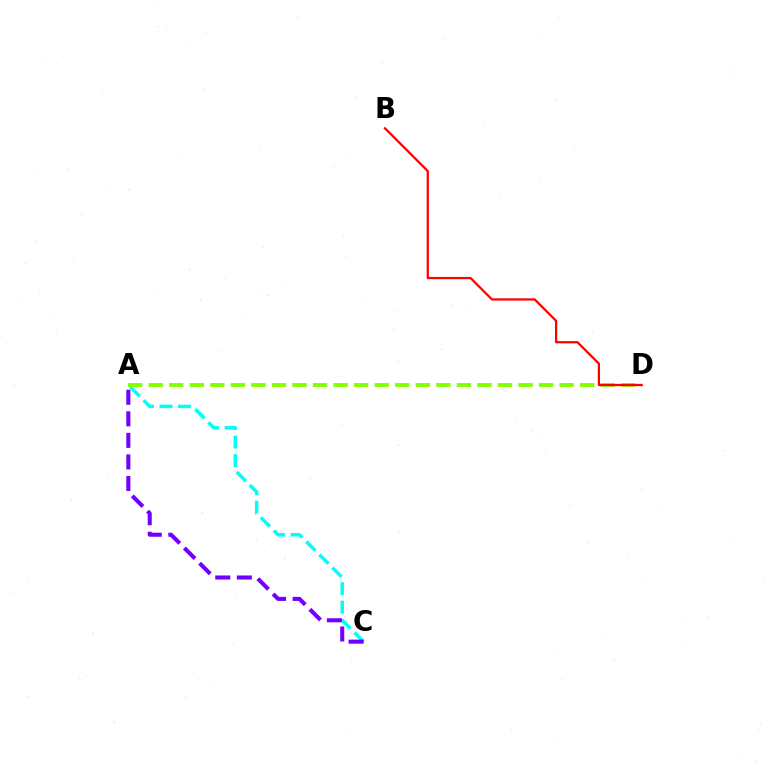{('A', 'C'): [{'color': '#00fff6', 'line_style': 'dashed', 'thickness': 2.51}, {'color': '#7200ff', 'line_style': 'dashed', 'thickness': 2.93}], ('A', 'D'): [{'color': '#84ff00', 'line_style': 'dashed', 'thickness': 2.79}], ('B', 'D'): [{'color': '#ff0000', 'line_style': 'solid', 'thickness': 1.63}]}